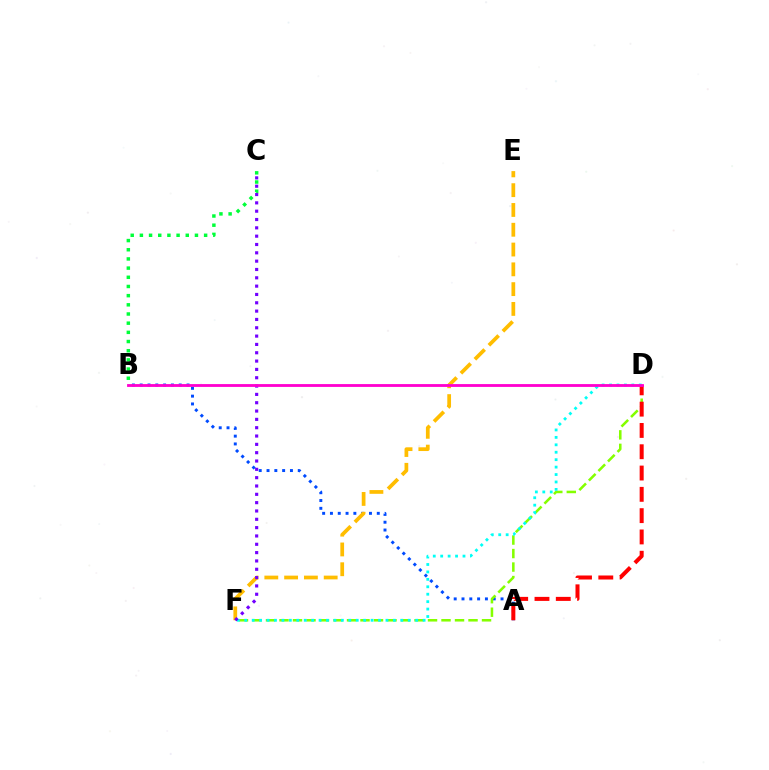{('A', 'B'): [{'color': '#004bff', 'line_style': 'dotted', 'thickness': 2.12}], ('D', 'F'): [{'color': '#84ff00', 'line_style': 'dashed', 'thickness': 1.83}, {'color': '#00fff6', 'line_style': 'dotted', 'thickness': 2.02}], ('E', 'F'): [{'color': '#ffbd00', 'line_style': 'dashed', 'thickness': 2.69}], ('B', 'C'): [{'color': '#00ff39', 'line_style': 'dotted', 'thickness': 2.49}], ('C', 'F'): [{'color': '#7200ff', 'line_style': 'dotted', 'thickness': 2.26}], ('A', 'D'): [{'color': '#ff0000', 'line_style': 'dashed', 'thickness': 2.89}], ('B', 'D'): [{'color': '#ff00cf', 'line_style': 'solid', 'thickness': 2.03}]}